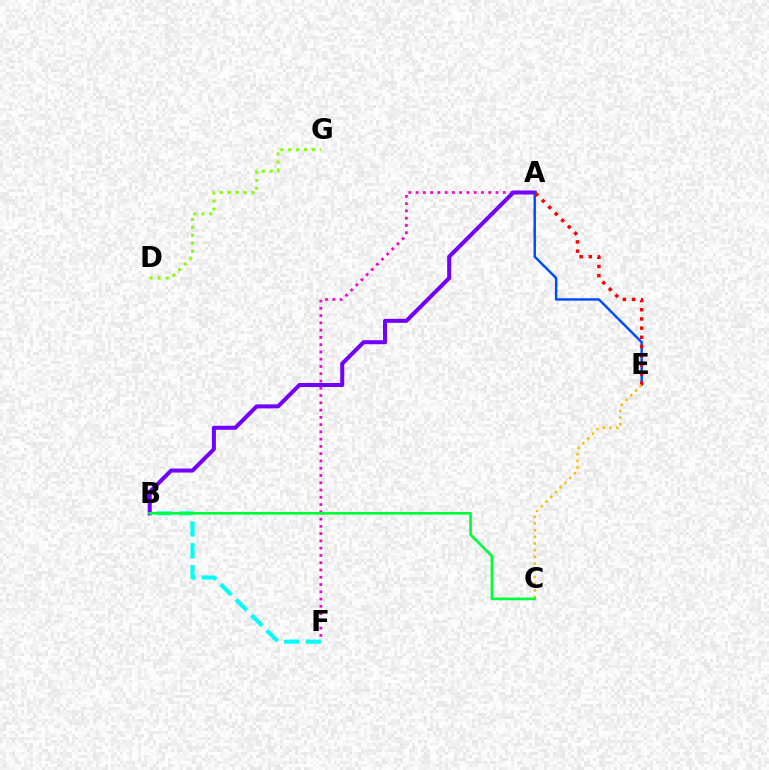{('A', 'F'): [{'color': '#ff00cf', 'line_style': 'dotted', 'thickness': 1.97}], ('B', 'F'): [{'color': '#00fff6', 'line_style': 'dashed', 'thickness': 2.96}], ('A', 'B'): [{'color': '#7200ff', 'line_style': 'solid', 'thickness': 2.89}], ('A', 'E'): [{'color': '#004bff', 'line_style': 'solid', 'thickness': 1.76}, {'color': '#ff0000', 'line_style': 'dotted', 'thickness': 2.5}], ('C', 'E'): [{'color': '#ffbd00', 'line_style': 'dotted', 'thickness': 1.82}], ('D', 'G'): [{'color': '#84ff00', 'line_style': 'dotted', 'thickness': 2.16}], ('B', 'C'): [{'color': '#00ff39', 'line_style': 'solid', 'thickness': 1.91}]}